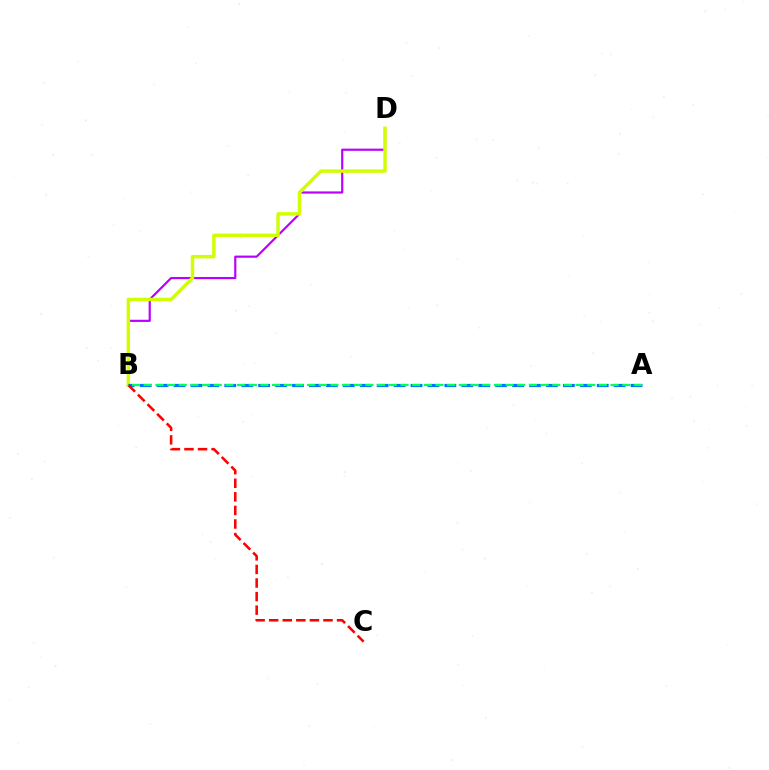{('B', 'D'): [{'color': '#b900ff', 'line_style': 'solid', 'thickness': 1.56}, {'color': '#d1ff00', 'line_style': 'solid', 'thickness': 2.48}], ('A', 'B'): [{'color': '#0074ff', 'line_style': 'dashed', 'thickness': 2.3}, {'color': '#00ff5c', 'line_style': 'dashed', 'thickness': 1.59}], ('B', 'C'): [{'color': '#ff0000', 'line_style': 'dashed', 'thickness': 1.84}]}